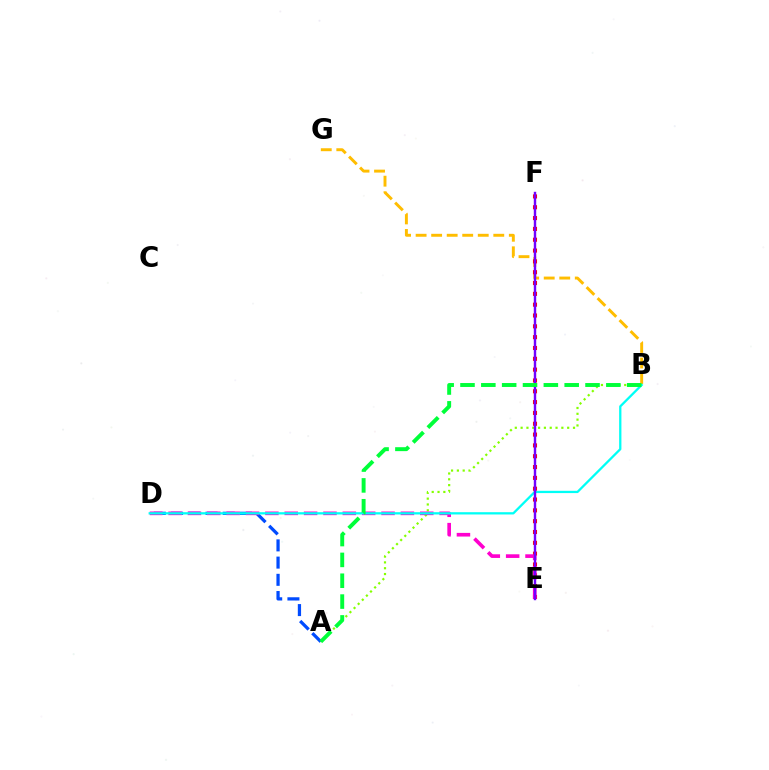{('B', 'G'): [{'color': '#ffbd00', 'line_style': 'dashed', 'thickness': 2.11}], ('A', 'D'): [{'color': '#004bff', 'line_style': 'dashed', 'thickness': 2.34}], ('E', 'F'): [{'color': '#ff0000', 'line_style': 'dotted', 'thickness': 2.94}, {'color': '#7200ff', 'line_style': 'solid', 'thickness': 1.74}], ('A', 'B'): [{'color': '#84ff00', 'line_style': 'dotted', 'thickness': 1.58}, {'color': '#00ff39', 'line_style': 'dashed', 'thickness': 2.83}], ('D', 'E'): [{'color': '#ff00cf', 'line_style': 'dashed', 'thickness': 2.63}], ('B', 'D'): [{'color': '#00fff6', 'line_style': 'solid', 'thickness': 1.64}]}